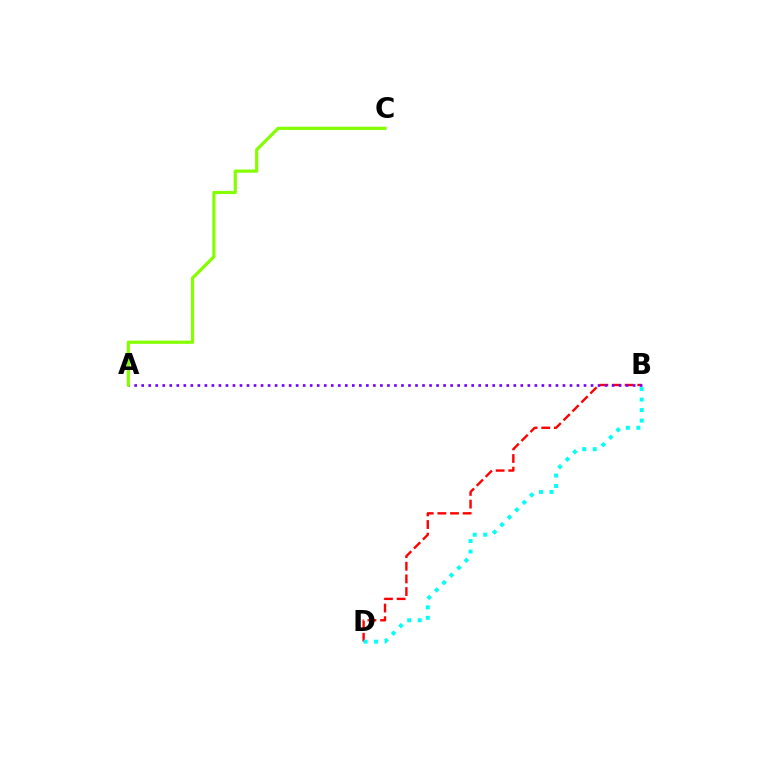{('B', 'D'): [{'color': '#ff0000', 'line_style': 'dashed', 'thickness': 1.72}, {'color': '#00fff6', 'line_style': 'dotted', 'thickness': 2.85}], ('A', 'B'): [{'color': '#7200ff', 'line_style': 'dotted', 'thickness': 1.91}], ('A', 'C'): [{'color': '#84ff00', 'line_style': 'solid', 'thickness': 2.29}]}